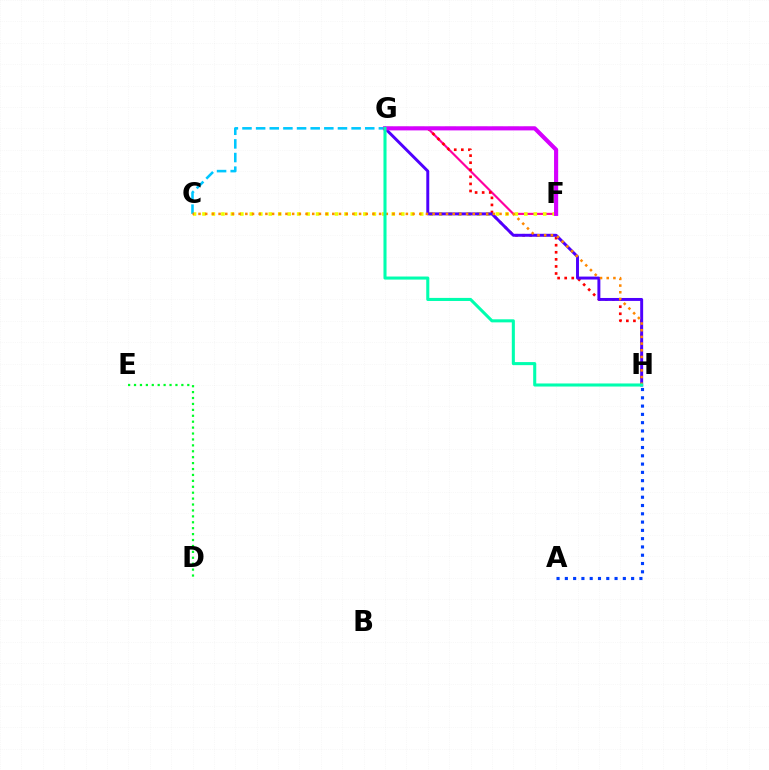{('D', 'E'): [{'color': '#00ff27', 'line_style': 'dotted', 'thickness': 1.61}], ('A', 'H'): [{'color': '#003fff', 'line_style': 'dotted', 'thickness': 2.25}], ('F', 'G'): [{'color': '#ff00a0', 'line_style': 'solid', 'thickness': 1.55}, {'color': '#66ff00', 'line_style': 'dashed', 'thickness': 2.14}, {'color': '#d600ff', 'line_style': 'solid', 'thickness': 2.97}], ('C', 'F'): [{'color': '#eeff00', 'line_style': 'dotted', 'thickness': 2.57}], ('G', 'H'): [{'color': '#ff0000', 'line_style': 'dotted', 'thickness': 1.92}, {'color': '#4f00ff', 'line_style': 'solid', 'thickness': 2.12}, {'color': '#00ffaf', 'line_style': 'solid', 'thickness': 2.21}], ('C', 'G'): [{'color': '#00c7ff', 'line_style': 'dashed', 'thickness': 1.85}], ('C', 'H'): [{'color': '#ff8800', 'line_style': 'dotted', 'thickness': 1.82}]}